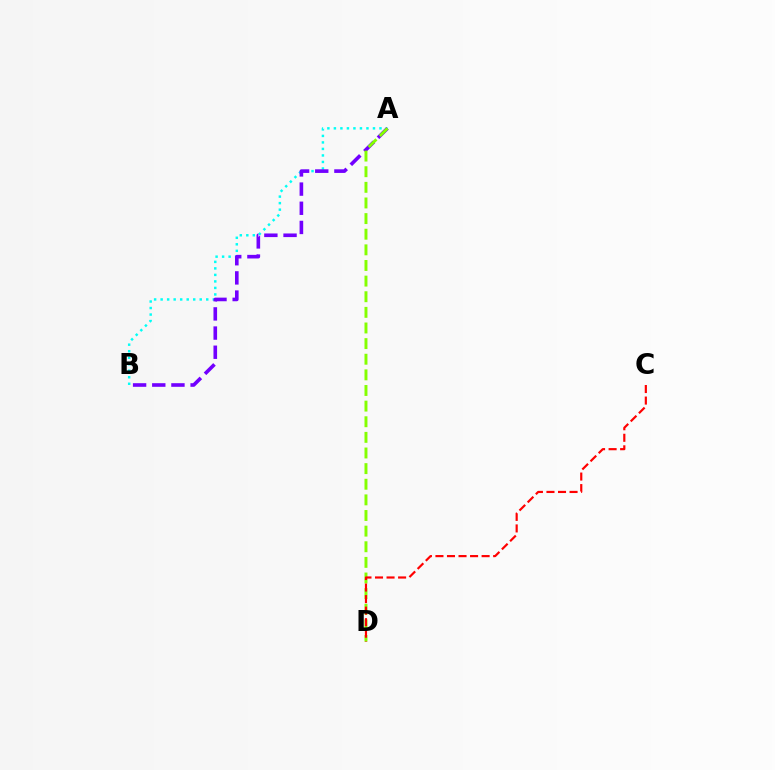{('A', 'B'): [{'color': '#00fff6', 'line_style': 'dotted', 'thickness': 1.77}, {'color': '#7200ff', 'line_style': 'dashed', 'thickness': 2.6}], ('A', 'D'): [{'color': '#84ff00', 'line_style': 'dashed', 'thickness': 2.12}], ('C', 'D'): [{'color': '#ff0000', 'line_style': 'dashed', 'thickness': 1.57}]}